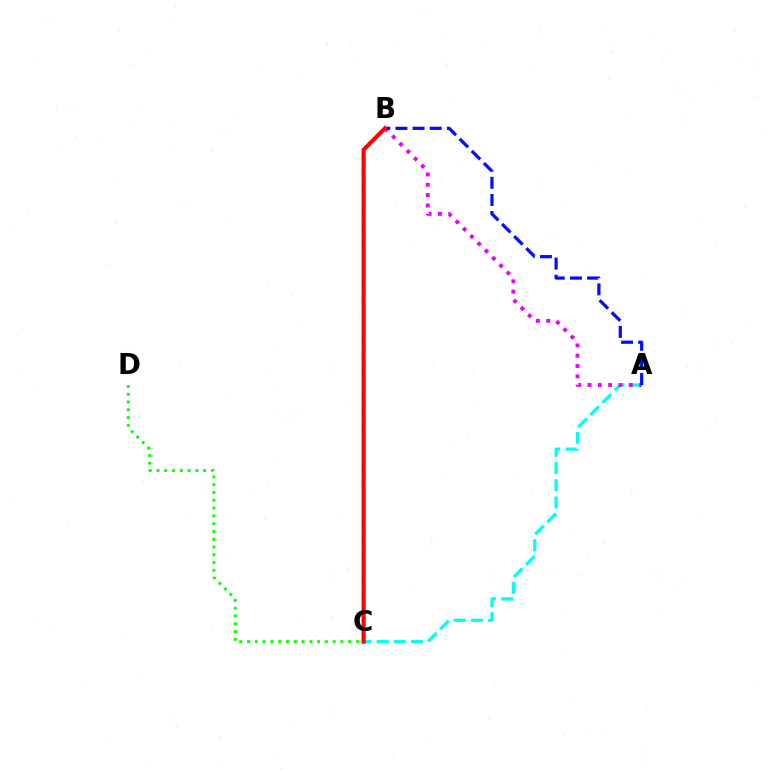{('C', 'D'): [{'color': '#08ff00', 'line_style': 'dotted', 'thickness': 2.12}], ('A', 'C'): [{'color': '#00fff6', 'line_style': 'dashed', 'thickness': 2.34}], ('B', 'C'): [{'color': '#fcf500', 'line_style': 'dashed', 'thickness': 2.5}, {'color': '#ff0000', 'line_style': 'solid', 'thickness': 2.94}], ('A', 'B'): [{'color': '#ee00ff', 'line_style': 'dotted', 'thickness': 2.8}, {'color': '#0010ff', 'line_style': 'dashed', 'thickness': 2.33}]}